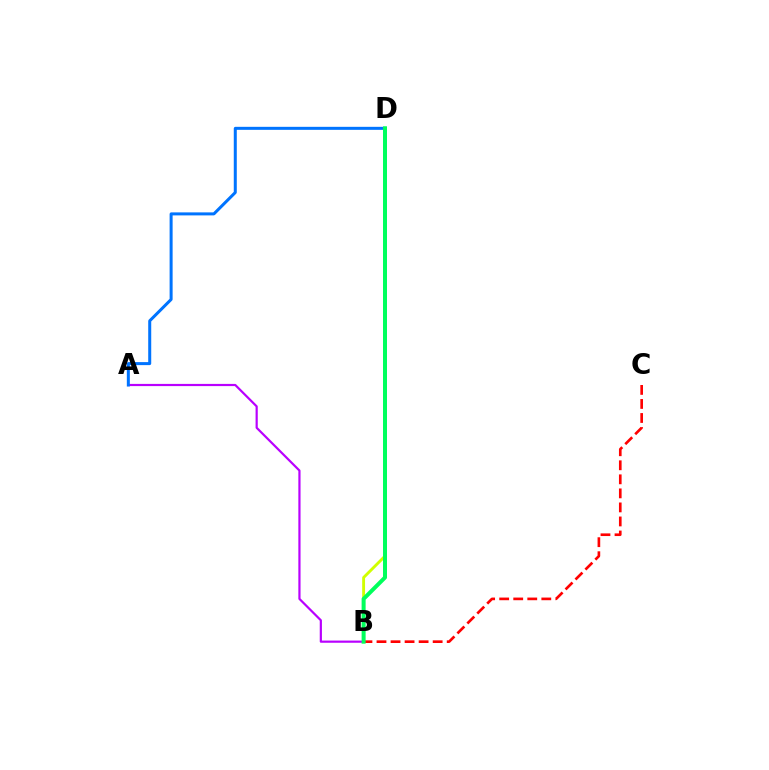{('A', 'B'): [{'color': '#b900ff', 'line_style': 'solid', 'thickness': 1.58}], ('B', 'C'): [{'color': '#ff0000', 'line_style': 'dashed', 'thickness': 1.91}], ('B', 'D'): [{'color': '#d1ff00', 'line_style': 'solid', 'thickness': 2.07}, {'color': '#00ff5c', 'line_style': 'solid', 'thickness': 2.88}], ('A', 'D'): [{'color': '#0074ff', 'line_style': 'solid', 'thickness': 2.17}]}